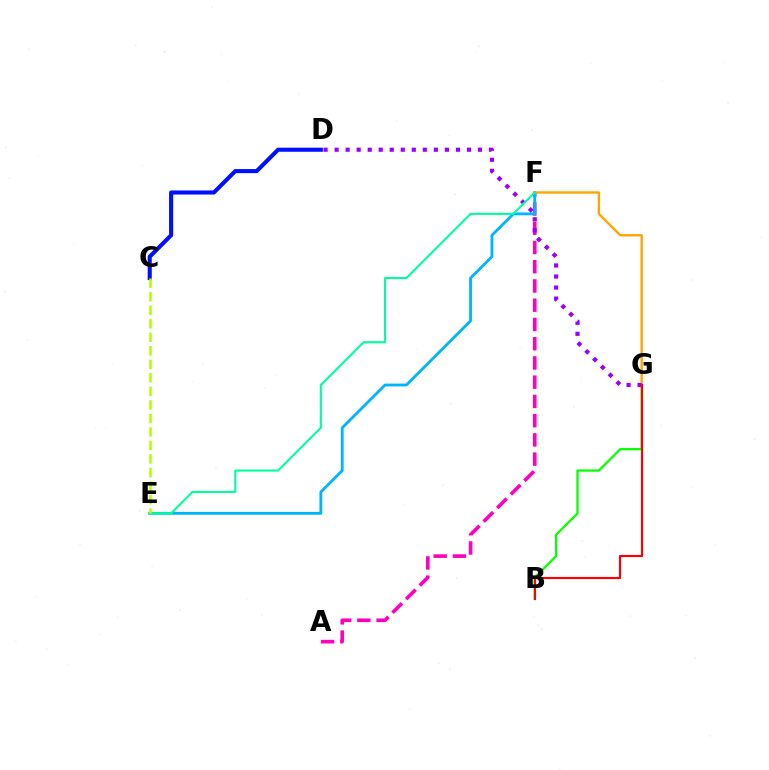{('C', 'D'): [{'color': '#0010ff', 'line_style': 'solid', 'thickness': 2.94}], ('B', 'G'): [{'color': '#08ff00', 'line_style': 'solid', 'thickness': 1.64}, {'color': '#ff0000', 'line_style': 'solid', 'thickness': 1.54}], ('A', 'F'): [{'color': '#ff00bd', 'line_style': 'dashed', 'thickness': 2.61}], ('E', 'F'): [{'color': '#00b5ff', 'line_style': 'solid', 'thickness': 2.03}, {'color': '#00ff9d', 'line_style': 'solid', 'thickness': 1.5}], ('F', 'G'): [{'color': '#ffa500', 'line_style': 'solid', 'thickness': 1.71}], ('D', 'G'): [{'color': '#9b00ff', 'line_style': 'dotted', 'thickness': 3.0}], ('C', 'E'): [{'color': '#b3ff00', 'line_style': 'dashed', 'thickness': 1.84}]}